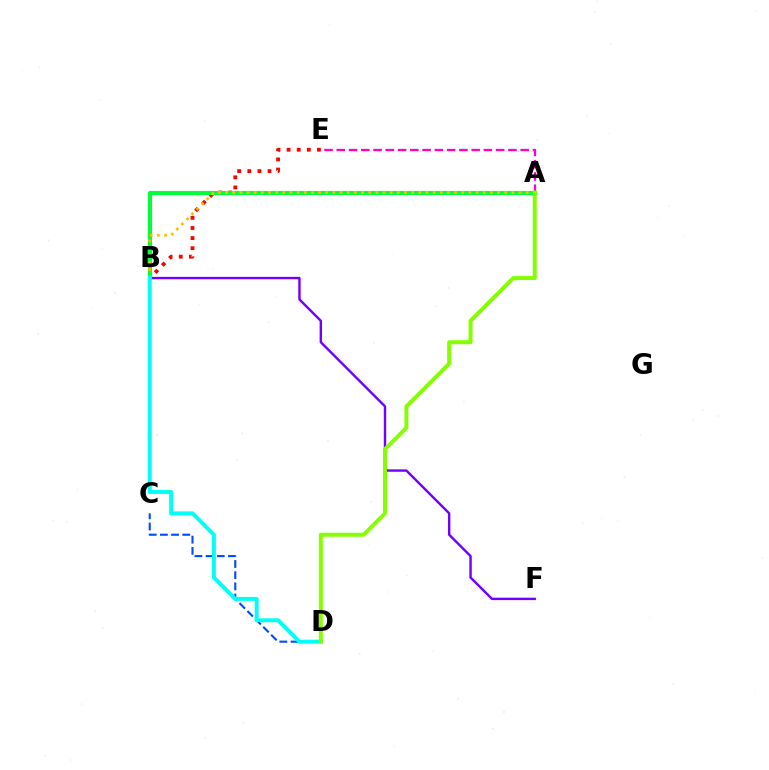{('B', 'F'): [{'color': '#7200ff', 'line_style': 'solid', 'thickness': 1.75}], ('B', 'E'): [{'color': '#ff0000', 'line_style': 'dotted', 'thickness': 2.75}], ('A', 'E'): [{'color': '#ff00cf', 'line_style': 'dashed', 'thickness': 1.67}], ('A', 'B'): [{'color': '#00ff39', 'line_style': 'solid', 'thickness': 2.97}, {'color': '#ffbd00', 'line_style': 'dotted', 'thickness': 1.94}], ('C', 'D'): [{'color': '#004bff', 'line_style': 'dashed', 'thickness': 1.52}], ('B', 'D'): [{'color': '#00fff6', 'line_style': 'solid', 'thickness': 2.84}], ('A', 'D'): [{'color': '#84ff00', 'line_style': 'solid', 'thickness': 2.86}]}